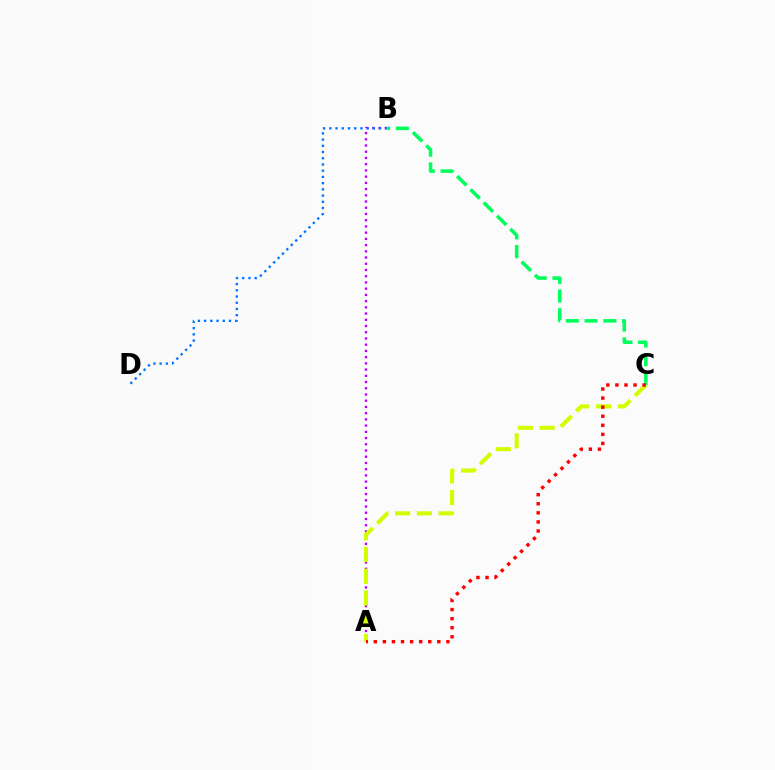{('A', 'B'): [{'color': '#b900ff', 'line_style': 'dotted', 'thickness': 1.69}], ('B', 'D'): [{'color': '#0074ff', 'line_style': 'dotted', 'thickness': 1.69}], ('B', 'C'): [{'color': '#00ff5c', 'line_style': 'dashed', 'thickness': 2.54}], ('A', 'C'): [{'color': '#d1ff00', 'line_style': 'dashed', 'thickness': 2.95}, {'color': '#ff0000', 'line_style': 'dotted', 'thickness': 2.46}]}